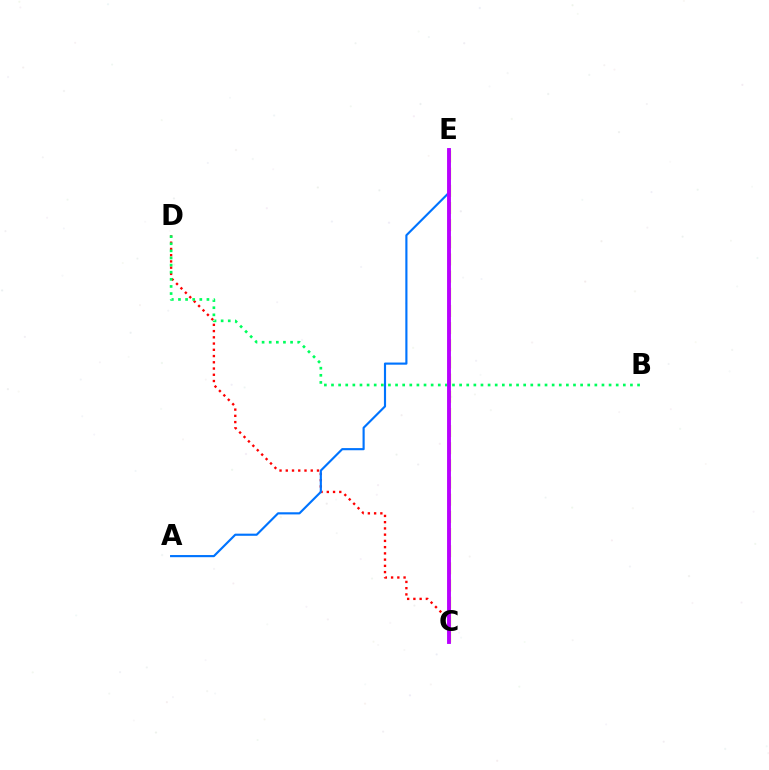{('C', 'D'): [{'color': '#ff0000', 'line_style': 'dotted', 'thickness': 1.7}], ('C', 'E'): [{'color': '#d1ff00', 'line_style': 'dashed', 'thickness': 2.33}, {'color': '#b900ff', 'line_style': 'solid', 'thickness': 2.79}], ('A', 'E'): [{'color': '#0074ff', 'line_style': 'solid', 'thickness': 1.54}], ('B', 'D'): [{'color': '#00ff5c', 'line_style': 'dotted', 'thickness': 1.93}]}